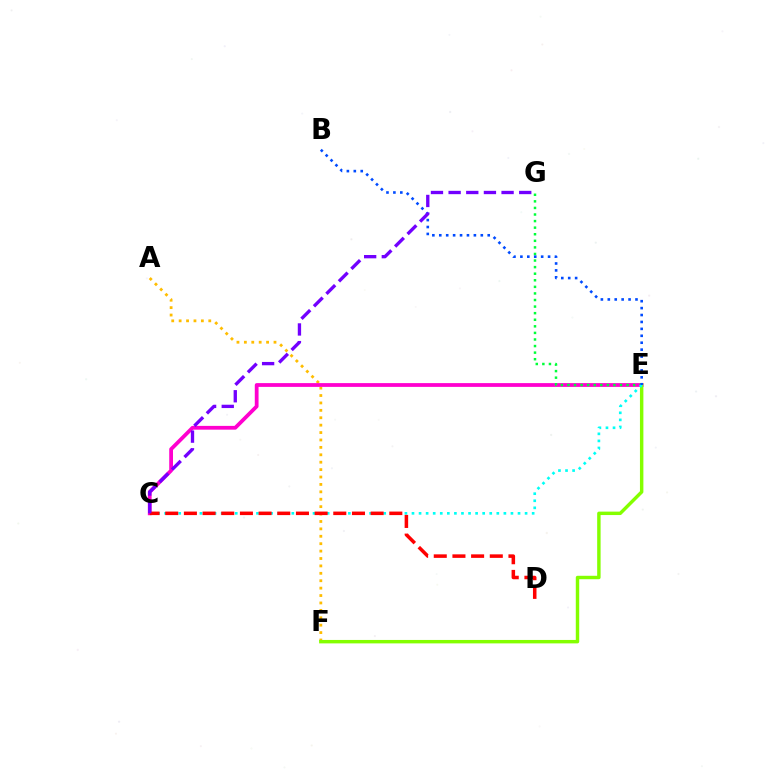{('A', 'F'): [{'color': '#ffbd00', 'line_style': 'dotted', 'thickness': 2.01}], ('C', 'E'): [{'color': '#ff00cf', 'line_style': 'solid', 'thickness': 2.72}, {'color': '#00fff6', 'line_style': 'dotted', 'thickness': 1.92}], ('E', 'F'): [{'color': '#84ff00', 'line_style': 'solid', 'thickness': 2.47}], ('E', 'G'): [{'color': '#00ff39', 'line_style': 'dotted', 'thickness': 1.79}], ('C', 'D'): [{'color': '#ff0000', 'line_style': 'dashed', 'thickness': 2.54}], ('B', 'E'): [{'color': '#004bff', 'line_style': 'dotted', 'thickness': 1.88}], ('C', 'G'): [{'color': '#7200ff', 'line_style': 'dashed', 'thickness': 2.4}]}